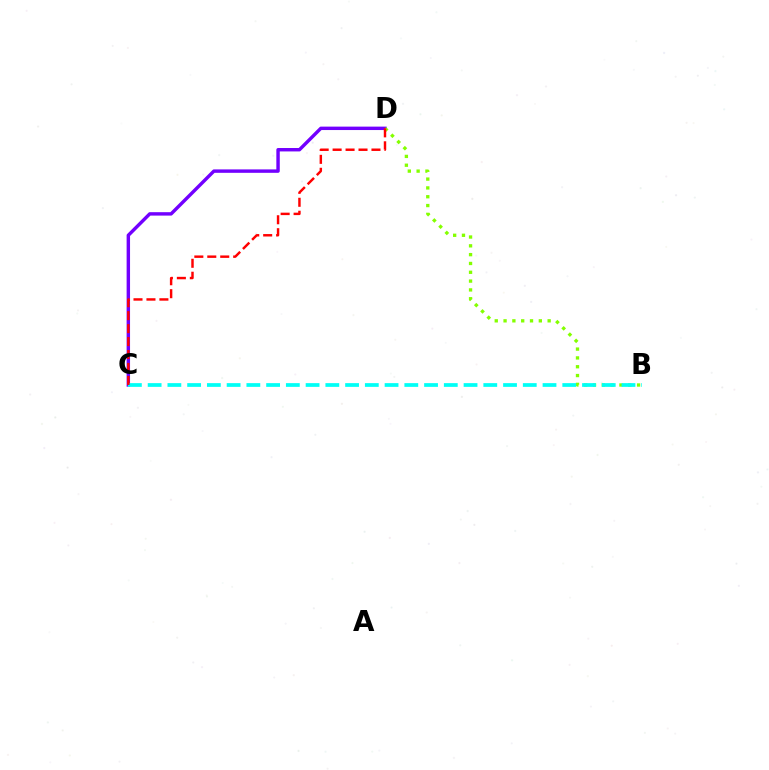{('C', 'D'): [{'color': '#7200ff', 'line_style': 'solid', 'thickness': 2.46}, {'color': '#ff0000', 'line_style': 'dashed', 'thickness': 1.76}], ('B', 'D'): [{'color': '#84ff00', 'line_style': 'dotted', 'thickness': 2.4}], ('B', 'C'): [{'color': '#00fff6', 'line_style': 'dashed', 'thickness': 2.68}]}